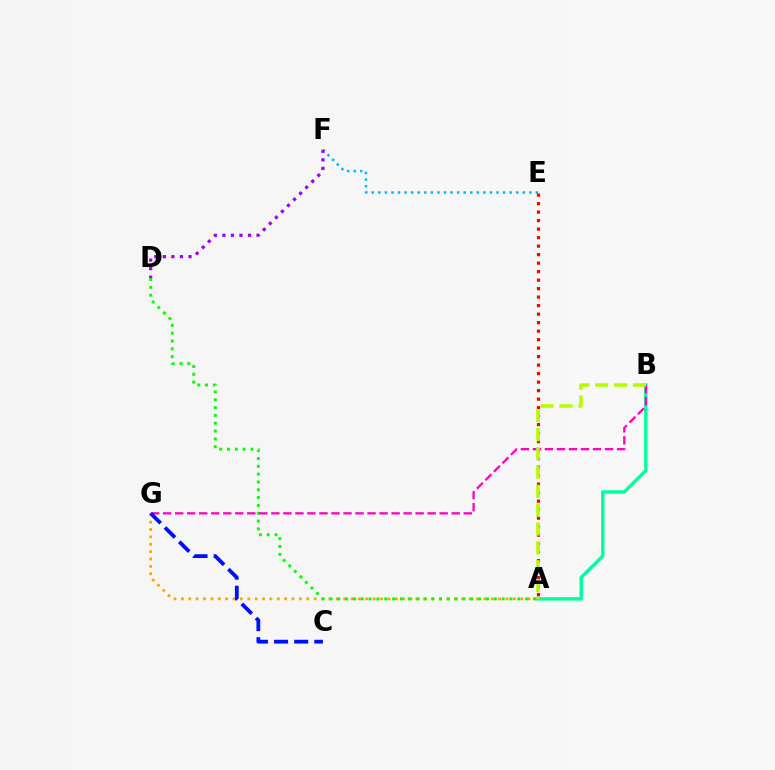{('A', 'G'): [{'color': '#ffa500', 'line_style': 'dotted', 'thickness': 2.0}], ('A', 'B'): [{'color': '#00ff9d', 'line_style': 'solid', 'thickness': 2.46}, {'color': '#b3ff00', 'line_style': 'dashed', 'thickness': 2.56}], ('A', 'D'): [{'color': '#08ff00', 'line_style': 'dotted', 'thickness': 2.13}], ('E', 'F'): [{'color': '#00b5ff', 'line_style': 'dotted', 'thickness': 1.78}], ('B', 'G'): [{'color': '#ff00bd', 'line_style': 'dashed', 'thickness': 1.63}], ('A', 'E'): [{'color': '#ff0000', 'line_style': 'dotted', 'thickness': 2.31}], ('D', 'F'): [{'color': '#9b00ff', 'line_style': 'dotted', 'thickness': 2.32}], ('C', 'G'): [{'color': '#0010ff', 'line_style': 'dashed', 'thickness': 2.74}]}